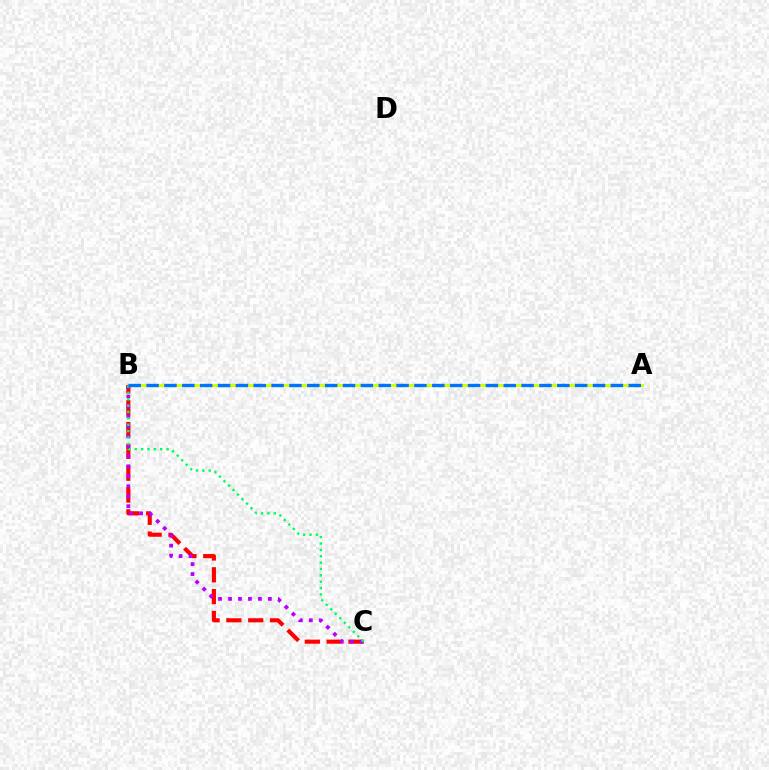{('A', 'B'): [{'color': '#d1ff00', 'line_style': 'solid', 'thickness': 2.19}, {'color': '#0074ff', 'line_style': 'dashed', 'thickness': 2.43}], ('B', 'C'): [{'color': '#ff0000', 'line_style': 'dashed', 'thickness': 2.97}, {'color': '#b900ff', 'line_style': 'dotted', 'thickness': 2.71}, {'color': '#00ff5c', 'line_style': 'dotted', 'thickness': 1.73}]}